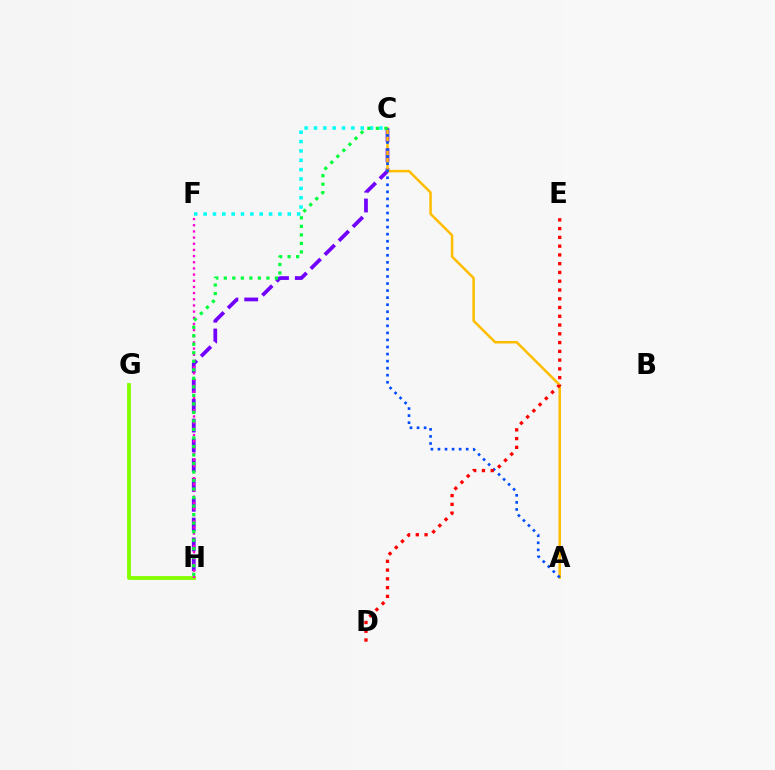{('C', 'H'): [{'color': '#7200ff', 'line_style': 'dashed', 'thickness': 2.69}, {'color': '#00ff39', 'line_style': 'dotted', 'thickness': 2.31}], ('G', 'H'): [{'color': '#84ff00', 'line_style': 'solid', 'thickness': 2.75}], ('A', 'C'): [{'color': '#ffbd00', 'line_style': 'solid', 'thickness': 1.82}, {'color': '#004bff', 'line_style': 'dotted', 'thickness': 1.92}], ('F', 'H'): [{'color': '#ff00cf', 'line_style': 'dotted', 'thickness': 1.68}], ('C', 'F'): [{'color': '#00fff6', 'line_style': 'dotted', 'thickness': 2.54}], ('D', 'E'): [{'color': '#ff0000', 'line_style': 'dotted', 'thickness': 2.38}]}